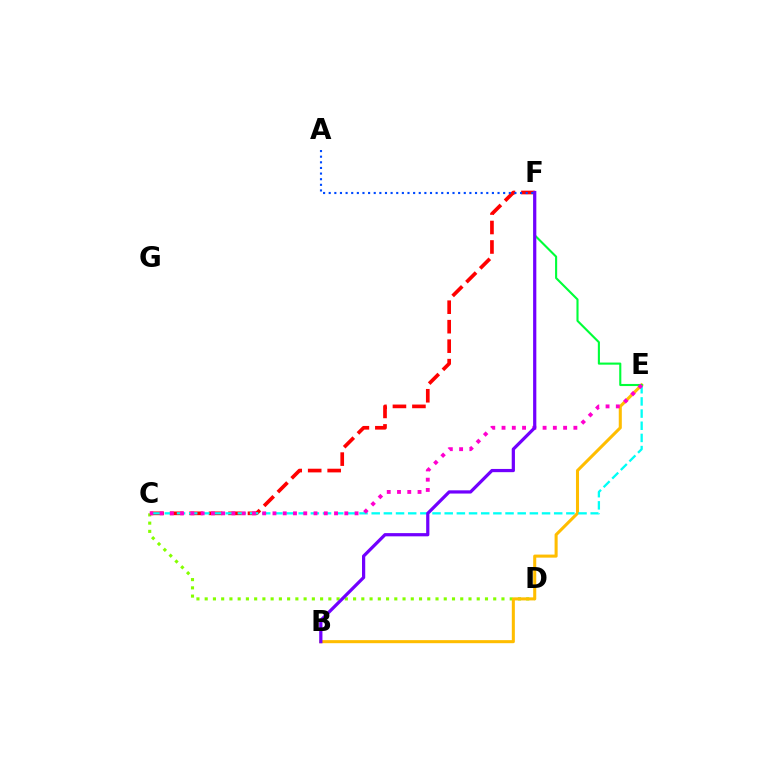{('C', 'D'): [{'color': '#84ff00', 'line_style': 'dotted', 'thickness': 2.24}], ('C', 'F'): [{'color': '#ff0000', 'line_style': 'dashed', 'thickness': 2.65}], ('B', 'E'): [{'color': '#ffbd00', 'line_style': 'solid', 'thickness': 2.2}], ('C', 'E'): [{'color': '#00fff6', 'line_style': 'dashed', 'thickness': 1.65}, {'color': '#ff00cf', 'line_style': 'dotted', 'thickness': 2.79}], ('A', 'F'): [{'color': '#004bff', 'line_style': 'dotted', 'thickness': 1.53}], ('E', 'F'): [{'color': '#00ff39', 'line_style': 'solid', 'thickness': 1.52}], ('B', 'F'): [{'color': '#7200ff', 'line_style': 'solid', 'thickness': 2.32}]}